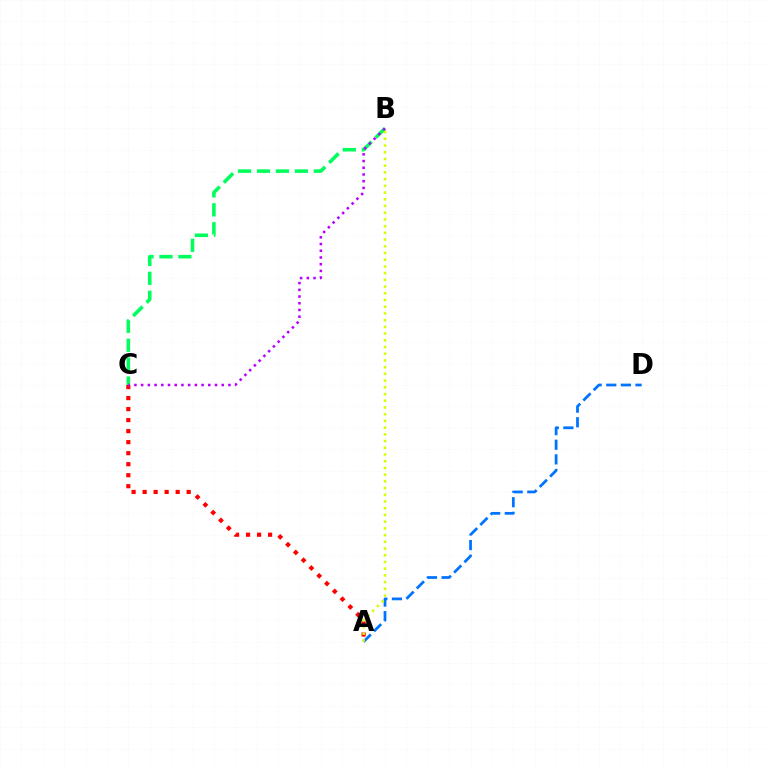{('A', 'C'): [{'color': '#ff0000', 'line_style': 'dotted', 'thickness': 2.99}], ('B', 'C'): [{'color': '#00ff5c', 'line_style': 'dashed', 'thickness': 2.57}, {'color': '#b900ff', 'line_style': 'dotted', 'thickness': 1.82}], ('A', 'D'): [{'color': '#0074ff', 'line_style': 'dashed', 'thickness': 1.99}], ('A', 'B'): [{'color': '#d1ff00', 'line_style': 'dotted', 'thickness': 1.82}]}